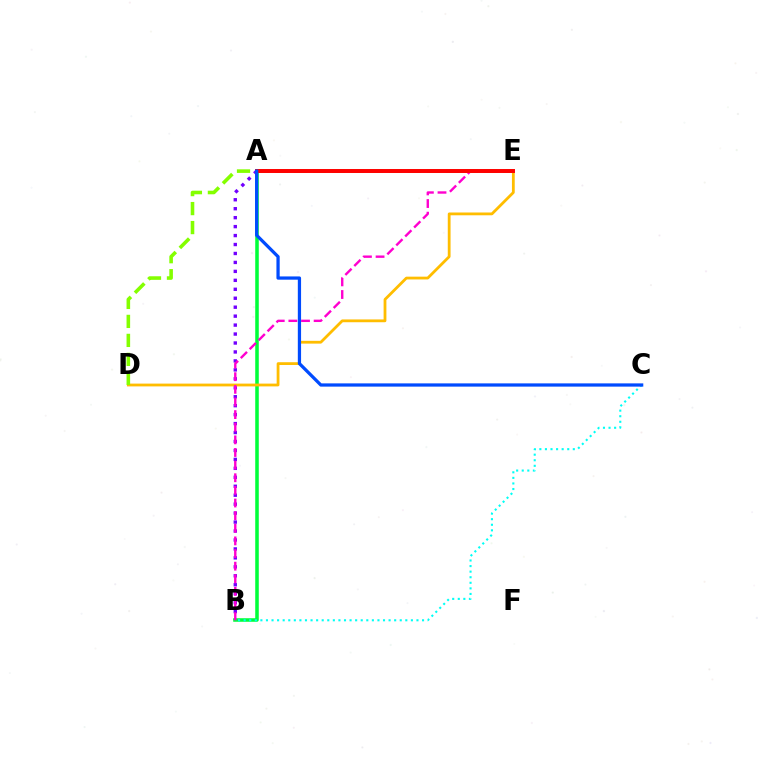{('A', 'B'): [{'color': '#7200ff', 'line_style': 'dotted', 'thickness': 2.43}, {'color': '#00ff39', 'line_style': 'solid', 'thickness': 2.55}], ('B', 'C'): [{'color': '#00fff6', 'line_style': 'dotted', 'thickness': 1.51}], ('D', 'E'): [{'color': '#ffbd00', 'line_style': 'solid', 'thickness': 2.01}, {'color': '#84ff00', 'line_style': 'dashed', 'thickness': 2.58}], ('B', 'E'): [{'color': '#ff00cf', 'line_style': 'dashed', 'thickness': 1.72}], ('A', 'E'): [{'color': '#ff0000', 'line_style': 'solid', 'thickness': 2.85}], ('A', 'C'): [{'color': '#004bff', 'line_style': 'solid', 'thickness': 2.34}]}